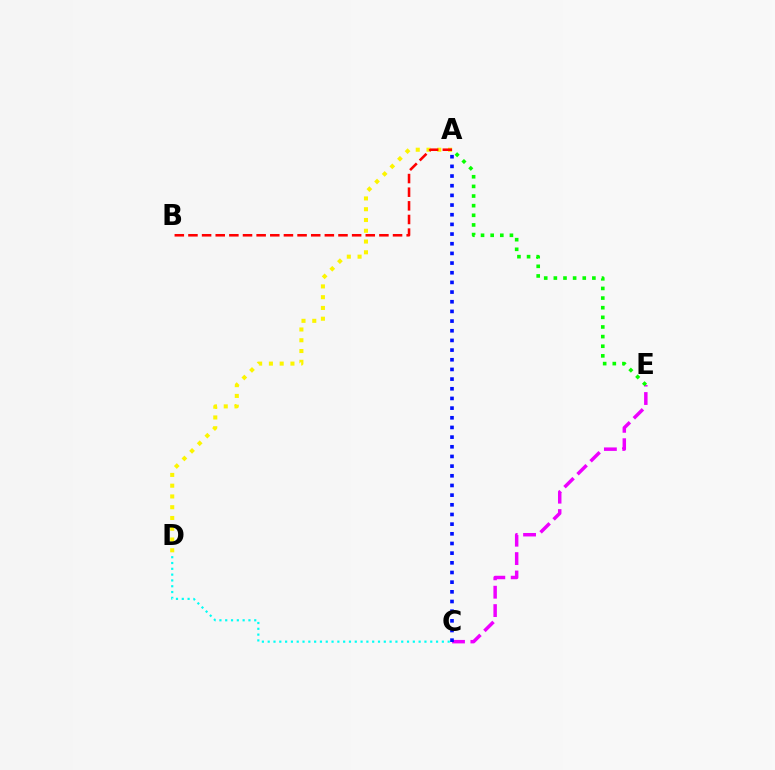{('A', 'D'): [{'color': '#fcf500', 'line_style': 'dotted', 'thickness': 2.93}], ('A', 'B'): [{'color': '#ff0000', 'line_style': 'dashed', 'thickness': 1.85}], ('C', 'E'): [{'color': '#ee00ff', 'line_style': 'dashed', 'thickness': 2.5}], ('A', 'E'): [{'color': '#08ff00', 'line_style': 'dotted', 'thickness': 2.62}], ('A', 'C'): [{'color': '#0010ff', 'line_style': 'dotted', 'thickness': 2.63}], ('C', 'D'): [{'color': '#00fff6', 'line_style': 'dotted', 'thickness': 1.58}]}